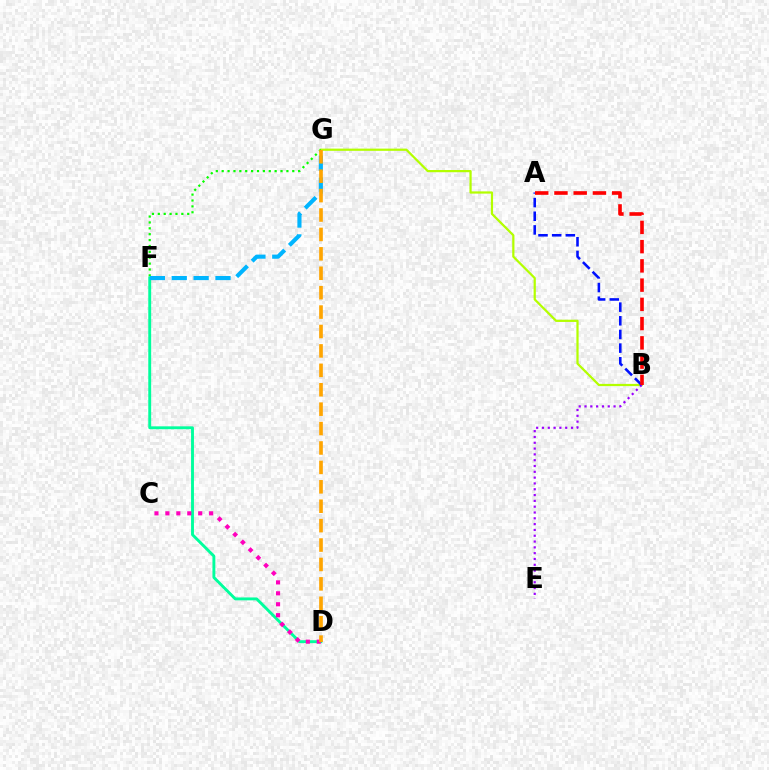{('B', 'G'): [{'color': '#b3ff00', 'line_style': 'solid', 'thickness': 1.6}], ('F', 'G'): [{'color': '#08ff00', 'line_style': 'dotted', 'thickness': 1.6}, {'color': '#00b5ff', 'line_style': 'dashed', 'thickness': 2.97}], ('D', 'F'): [{'color': '#00ff9d', 'line_style': 'solid', 'thickness': 2.08}], ('B', 'E'): [{'color': '#9b00ff', 'line_style': 'dotted', 'thickness': 1.58}], ('C', 'D'): [{'color': '#ff00bd', 'line_style': 'dotted', 'thickness': 2.97}], ('A', 'B'): [{'color': '#0010ff', 'line_style': 'dashed', 'thickness': 1.86}, {'color': '#ff0000', 'line_style': 'dashed', 'thickness': 2.61}], ('D', 'G'): [{'color': '#ffa500', 'line_style': 'dashed', 'thickness': 2.64}]}